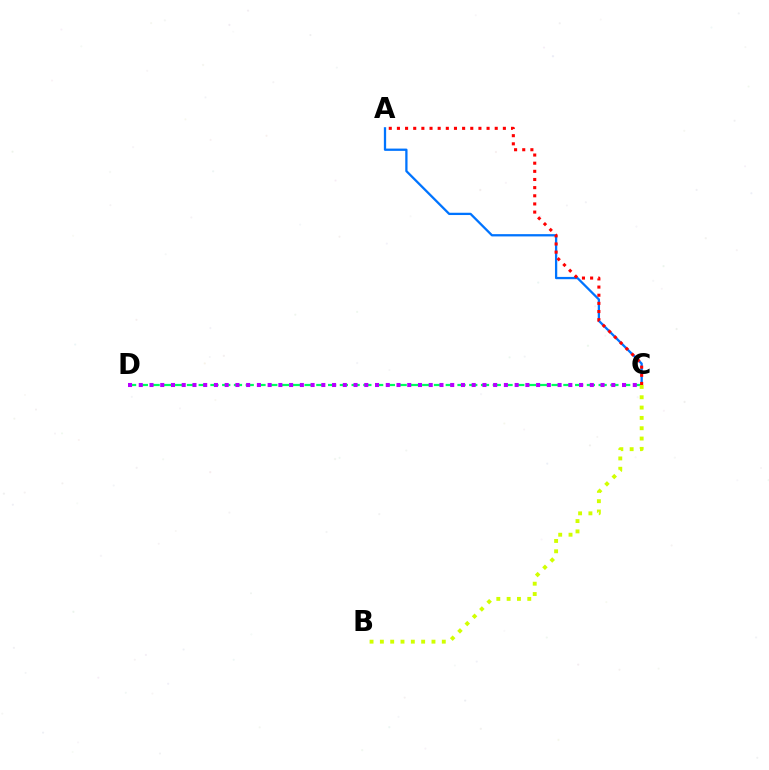{('A', 'C'): [{'color': '#0074ff', 'line_style': 'solid', 'thickness': 1.64}, {'color': '#ff0000', 'line_style': 'dotted', 'thickness': 2.21}], ('C', 'D'): [{'color': '#00ff5c', 'line_style': 'dashed', 'thickness': 1.6}, {'color': '#b900ff', 'line_style': 'dotted', 'thickness': 2.92}], ('B', 'C'): [{'color': '#d1ff00', 'line_style': 'dotted', 'thickness': 2.8}]}